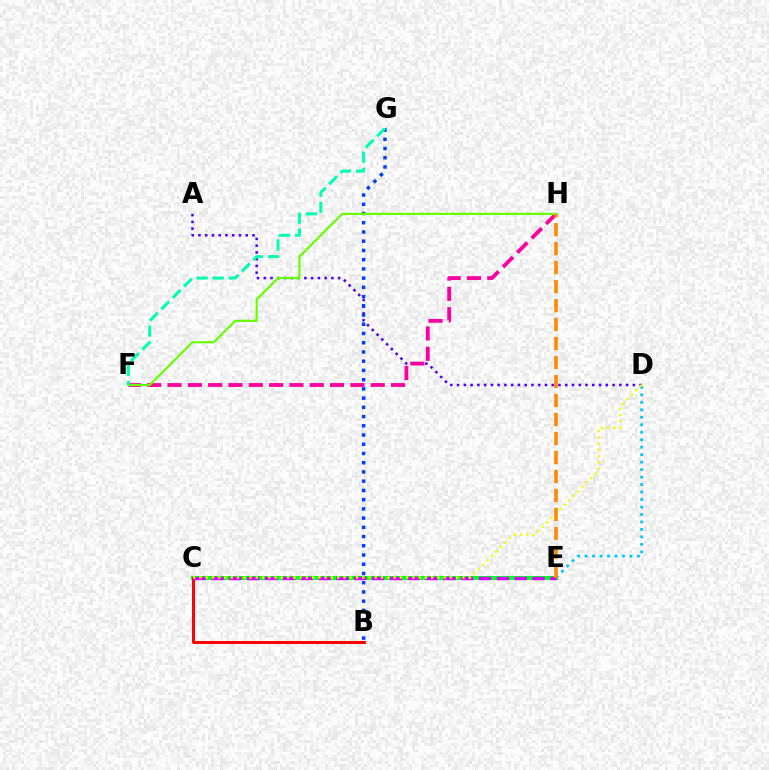{('C', 'E'): [{'color': '#00ff27', 'line_style': 'solid', 'thickness': 2.9}, {'color': '#d600ff', 'line_style': 'dashed', 'thickness': 2.42}], ('A', 'D'): [{'color': '#4f00ff', 'line_style': 'dotted', 'thickness': 1.84}], ('B', 'G'): [{'color': '#003fff', 'line_style': 'dotted', 'thickness': 2.51}], ('B', 'C'): [{'color': '#ff0000', 'line_style': 'solid', 'thickness': 2.12}], ('F', 'H'): [{'color': '#ff00a0', 'line_style': 'dashed', 'thickness': 2.76}, {'color': '#66ff00', 'line_style': 'solid', 'thickness': 1.56}], ('D', 'E'): [{'color': '#00c7ff', 'line_style': 'dotted', 'thickness': 2.03}], ('F', 'G'): [{'color': '#00ffaf', 'line_style': 'dashed', 'thickness': 2.18}], ('C', 'D'): [{'color': '#eeff00', 'line_style': 'dotted', 'thickness': 1.7}], ('E', 'H'): [{'color': '#ff8800', 'line_style': 'dashed', 'thickness': 2.58}]}